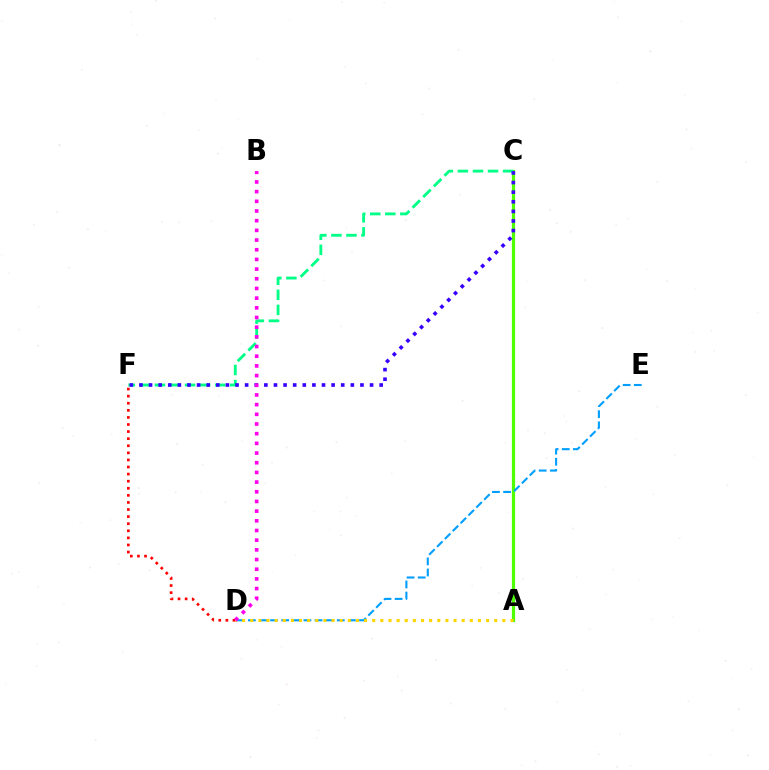{('A', 'C'): [{'color': '#4fff00', 'line_style': 'solid', 'thickness': 2.31}], ('C', 'F'): [{'color': '#00ff86', 'line_style': 'dashed', 'thickness': 2.05}, {'color': '#3700ff', 'line_style': 'dotted', 'thickness': 2.61}], ('D', 'E'): [{'color': '#009eff', 'line_style': 'dashed', 'thickness': 1.51}], ('A', 'D'): [{'color': '#ffd500', 'line_style': 'dotted', 'thickness': 2.21}], ('D', 'F'): [{'color': '#ff0000', 'line_style': 'dotted', 'thickness': 1.93}], ('B', 'D'): [{'color': '#ff00ed', 'line_style': 'dotted', 'thickness': 2.63}]}